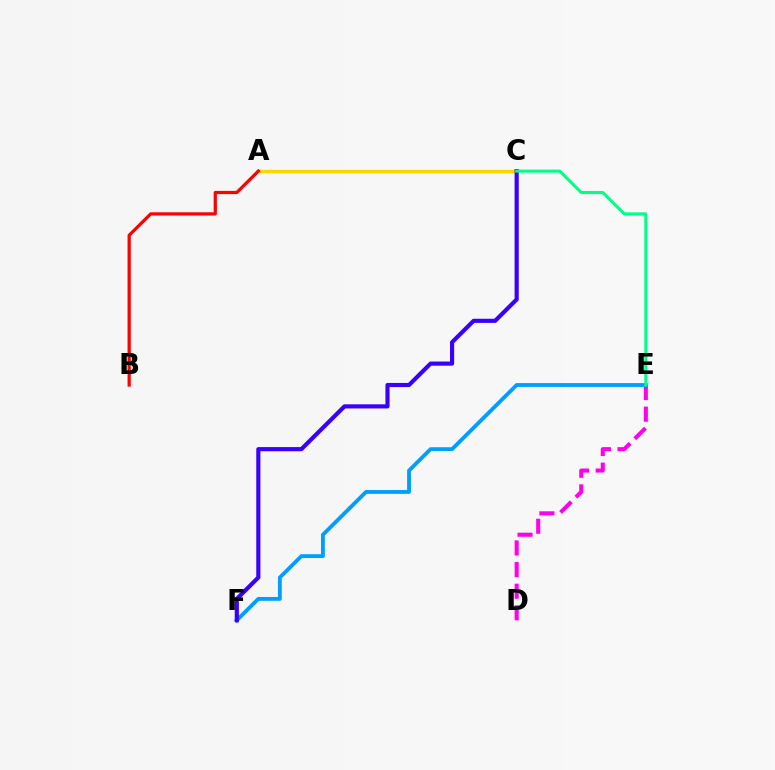{('A', 'C'): [{'color': '#4fff00', 'line_style': 'dotted', 'thickness': 2.02}, {'color': '#ffd500', 'line_style': 'solid', 'thickness': 2.46}], ('D', 'E'): [{'color': '#ff00ed', 'line_style': 'dashed', 'thickness': 2.94}], ('E', 'F'): [{'color': '#009eff', 'line_style': 'solid', 'thickness': 2.76}], ('C', 'F'): [{'color': '#3700ff', 'line_style': 'solid', 'thickness': 2.98}], ('C', 'E'): [{'color': '#00ff86', 'line_style': 'solid', 'thickness': 2.2}], ('A', 'B'): [{'color': '#ff0000', 'line_style': 'solid', 'thickness': 2.32}]}